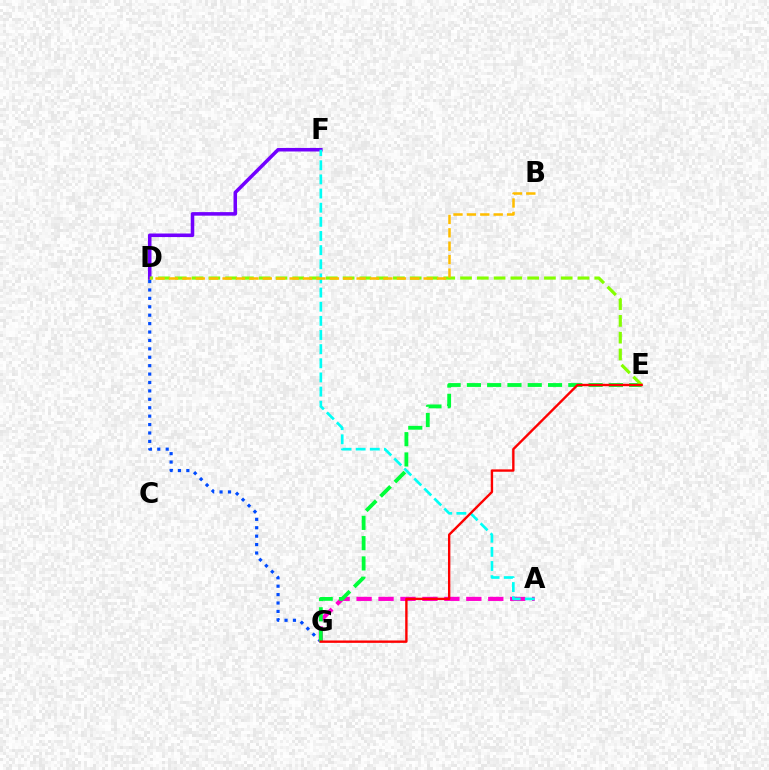{('D', 'G'): [{'color': '#004bff', 'line_style': 'dotted', 'thickness': 2.29}], ('A', 'G'): [{'color': '#ff00cf', 'line_style': 'dashed', 'thickness': 2.98}], ('D', 'F'): [{'color': '#7200ff', 'line_style': 'solid', 'thickness': 2.55}], ('E', 'G'): [{'color': '#00ff39', 'line_style': 'dashed', 'thickness': 2.76}, {'color': '#ff0000', 'line_style': 'solid', 'thickness': 1.71}], ('D', 'E'): [{'color': '#84ff00', 'line_style': 'dashed', 'thickness': 2.28}], ('A', 'F'): [{'color': '#00fff6', 'line_style': 'dashed', 'thickness': 1.92}], ('B', 'D'): [{'color': '#ffbd00', 'line_style': 'dashed', 'thickness': 1.82}]}